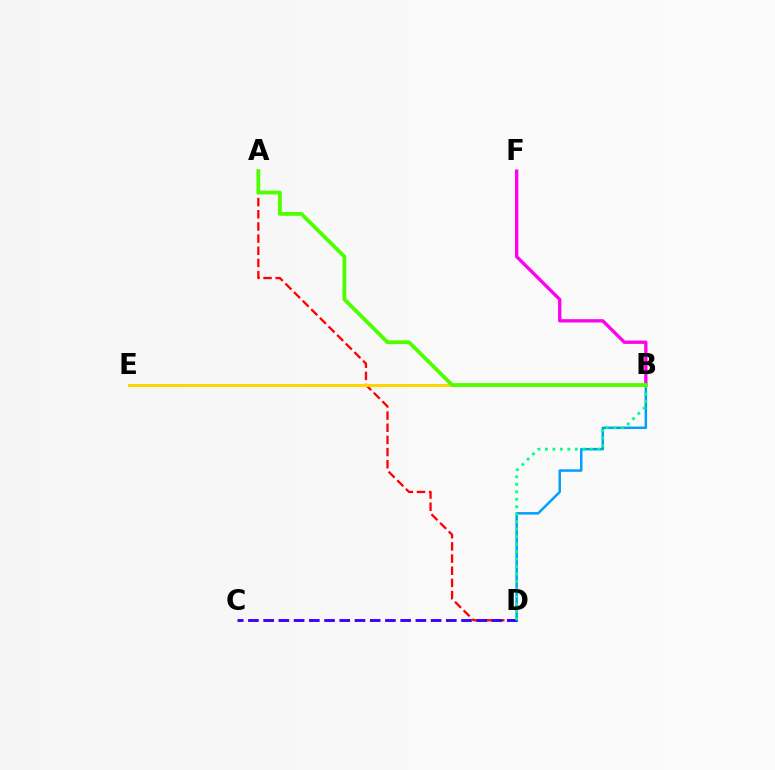{('B', 'D'): [{'color': '#009eff', 'line_style': 'solid', 'thickness': 1.78}, {'color': '#00ff86', 'line_style': 'dotted', 'thickness': 2.03}], ('A', 'D'): [{'color': '#ff0000', 'line_style': 'dashed', 'thickness': 1.65}], ('B', 'E'): [{'color': '#ffd500', 'line_style': 'solid', 'thickness': 2.17}], ('C', 'D'): [{'color': '#3700ff', 'line_style': 'dashed', 'thickness': 2.07}], ('B', 'F'): [{'color': '#ff00ed', 'line_style': 'solid', 'thickness': 2.39}], ('A', 'B'): [{'color': '#4fff00', 'line_style': 'solid', 'thickness': 2.75}]}